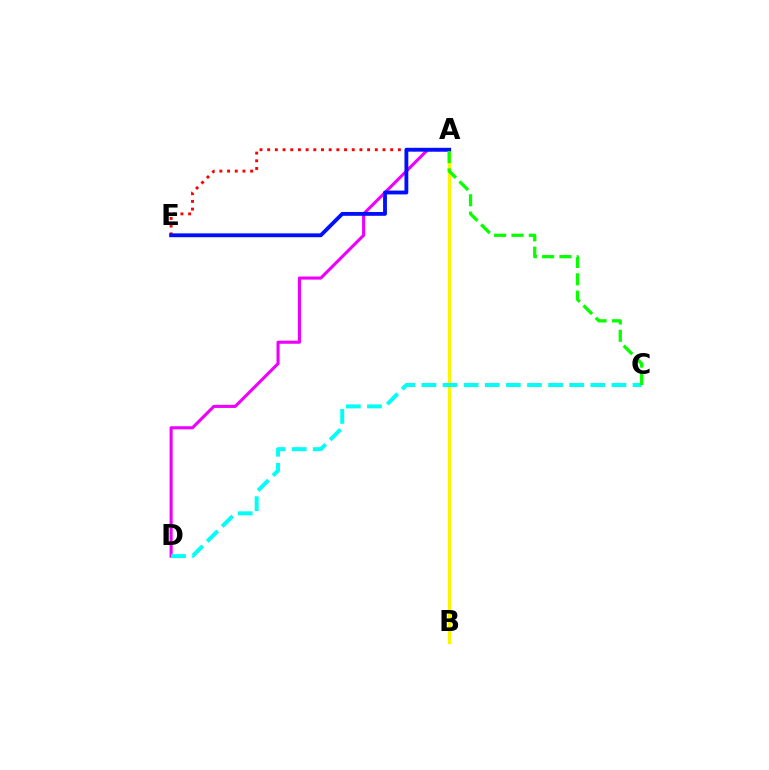{('A', 'E'): [{'color': '#ff0000', 'line_style': 'dotted', 'thickness': 2.09}, {'color': '#0010ff', 'line_style': 'solid', 'thickness': 2.77}], ('A', 'D'): [{'color': '#ee00ff', 'line_style': 'solid', 'thickness': 2.22}], ('A', 'B'): [{'color': '#fcf500', 'line_style': 'solid', 'thickness': 2.39}], ('C', 'D'): [{'color': '#00fff6', 'line_style': 'dashed', 'thickness': 2.87}], ('A', 'C'): [{'color': '#08ff00', 'line_style': 'dashed', 'thickness': 2.36}]}